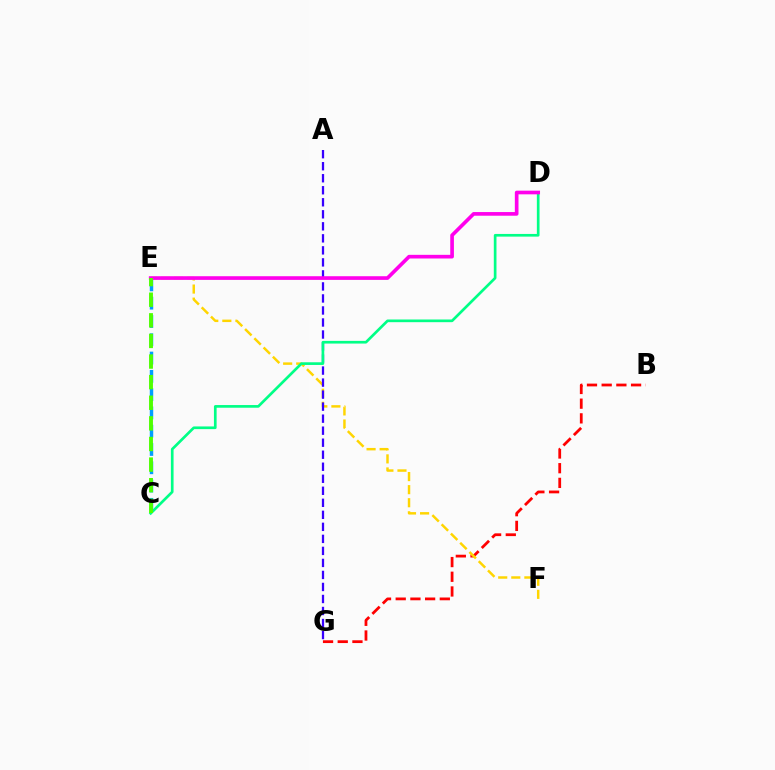{('B', 'G'): [{'color': '#ff0000', 'line_style': 'dashed', 'thickness': 2.0}], ('E', 'F'): [{'color': '#ffd500', 'line_style': 'dashed', 'thickness': 1.78}], ('C', 'E'): [{'color': '#009eff', 'line_style': 'dashed', 'thickness': 2.48}, {'color': '#4fff00', 'line_style': 'dashed', 'thickness': 2.8}], ('A', 'G'): [{'color': '#3700ff', 'line_style': 'dashed', 'thickness': 1.63}], ('C', 'D'): [{'color': '#00ff86', 'line_style': 'solid', 'thickness': 1.93}], ('D', 'E'): [{'color': '#ff00ed', 'line_style': 'solid', 'thickness': 2.64}]}